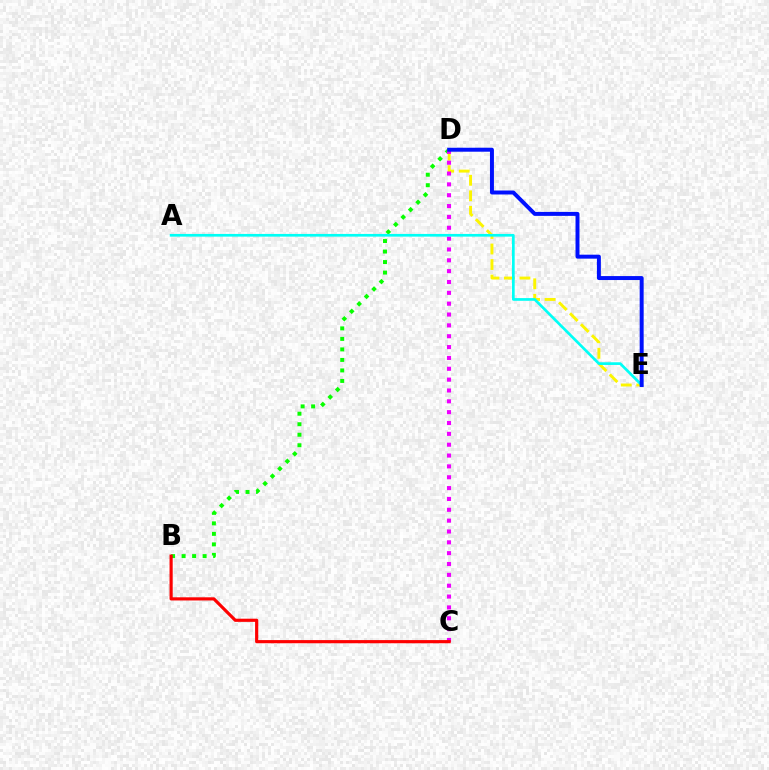{('B', 'D'): [{'color': '#08ff00', 'line_style': 'dotted', 'thickness': 2.85}], ('D', 'E'): [{'color': '#fcf500', 'line_style': 'dashed', 'thickness': 2.11}, {'color': '#0010ff', 'line_style': 'solid', 'thickness': 2.85}], ('C', 'D'): [{'color': '#ee00ff', 'line_style': 'dotted', 'thickness': 2.95}], ('B', 'C'): [{'color': '#ff0000', 'line_style': 'solid', 'thickness': 2.27}], ('A', 'E'): [{'color': '#00fff6', 'line_style': 'solid', 'thickness': 1.94}]}